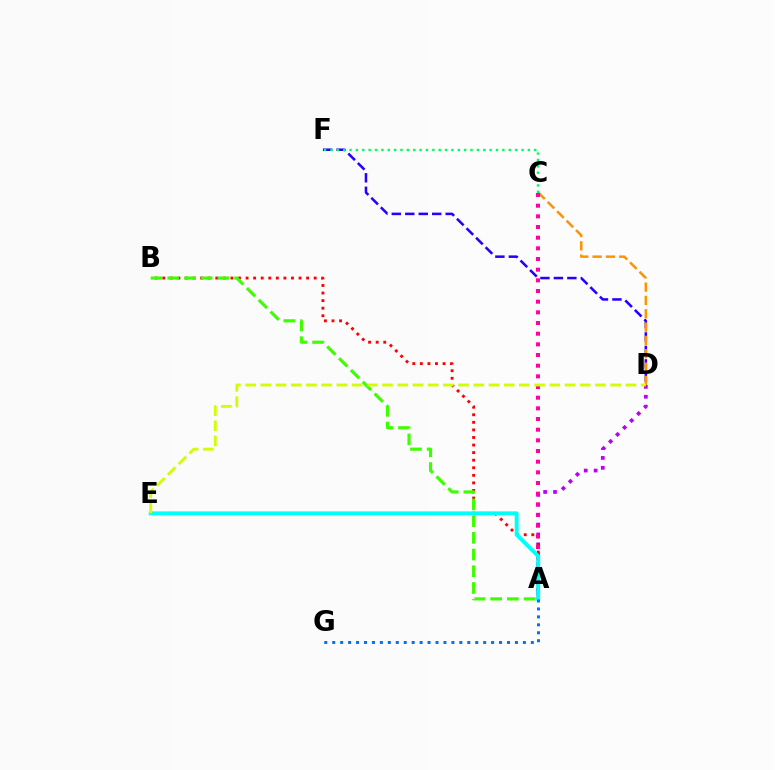{('D', 'F'): [{'color': '#2500ff', 'line_style': 'dashed', 'thickness': 1.83}], ('A', 'D'): [{'color': '#b900ff', 'line_style': 'dotted', 'thickness': 2.69}], ('A', 'B'): [{'color': '#ff0000', 'line_style': 'dotted', 'thickness': 2.06}, {'color': '#3dff00', 'line_style': 'dashed', 'thickness': 2.27}], ('C', 'D'): [{'color': '#ff9400', 'line_style': 'dashed', 'thickness': 1.81}], ('C', 'F'): [{'color': '#00ff5c', 'line_style': 'dotted', 'thickness': 1.73}], ('A', 'C'): [{'color': '#ff00ac', 'line_style': 'dotted', 'thickness': 2.9}], ('A', 'E'): [{'color': '#00fff6', 'line_style': 'solid', 'thickness': 2.81}], ('D', 'E'): [{'color': '#d1ff00', 'line_style': 'dashed', 'thickness': 2.07}], ('A', 'G'): [{'color': '#0074ff', 'line_style': 'dotted', 'thickness': 2.16}]}